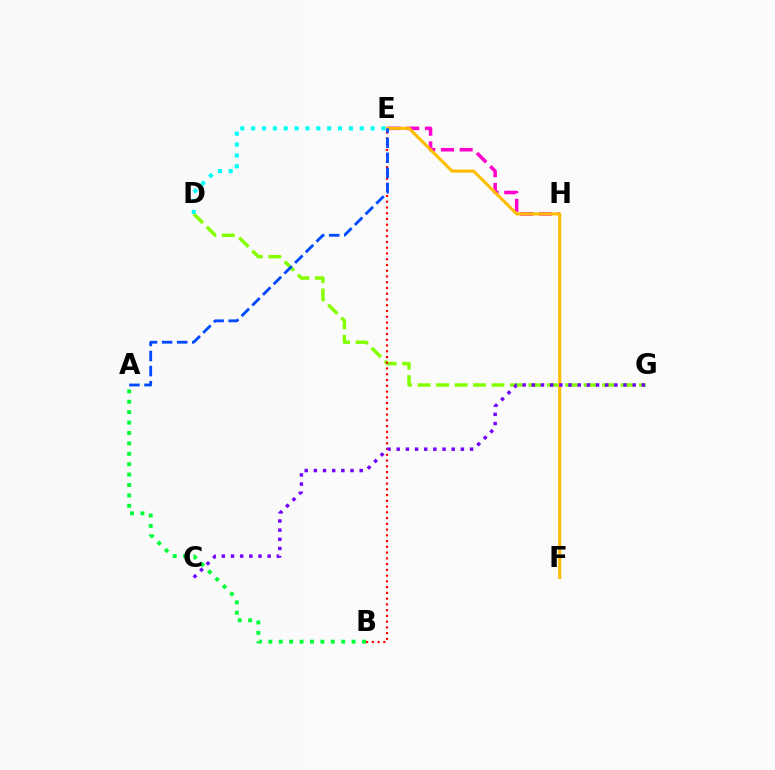{('E', 'H'): [{'color': '#ff00cf', 'line_style': 'dashed', 'thickness': 2.54}], ('D', 'G'): [{'color': '#84ff00', 'line_style': 'dashed', 'thickness': 2.51}], ('D', 'E'): [{'color': '#00fff6', 'line_style': 'dotted', 'thickness': 2.95}], ('B', 'E'): [{'color': '#ff0000', 'line_style': 'dotted', 'thickness': 1.56}], ('E', 'F'): [{'color': '#ffbd00', 'line_style': 'solid', 'thickness': 2.22}], ('C', 'G'): [{'color': '#7200ff', 'line_style': 'dotted', 'thickness': 2.49}], ('A', 'E'): [{'color': '#004bff', 'line_style': 'dashed', 'thickness': 2.05}], ('A', 'B'): [{'color': '#00ff39', 'line_style': 'dotted', 'thickness': 2.83}]}